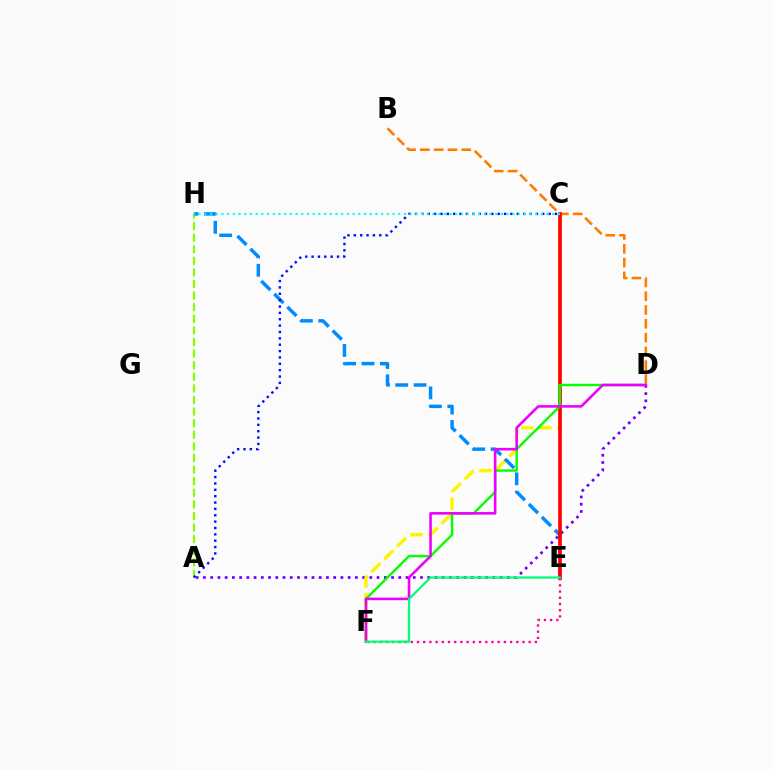{('A', 'D'): [{'color': '#7200ff', 'line_style': 'dotted', 'thickness': 1.97}], ('A', 'H'): [{'color': '#84ff00', 'line_style': 'dashed', 'thickness': 1.58}], ('C', 'F'): [{'color': '#fcf500', 'line_style': 'dashed', 'thickness': 2.45}], ('B', 'D'): [{'color': '#ff7c00', 'line_style': 'dashed', 'thickness': 1.87}], ('E', 'H'): [{'color': '#008cff', 'line_style': 'dashed', 'thickness': 2.49}], ('C', 'E'): [{'color': '#ff0000', 'line_style': 'solid', 'thickness': 2.61}], ('A', 'C'): [{'color': '#0010ff', 'line_style': 'dotted', 'thickness': 1.73}], ('D', 'F'): [{'color': '#08ff00', 'line_style': 'solid', 'thickness': 1.74}, {'color': '#ee00ff', 'line_style': 'solid', 'thickness': 1.86}], ('E', 'F'): [{'color': '#ff0094', 'line_style': 'dotted', 'thickness': 1.69}, {'color': '#00ff74', 'line_style': 'solid', 'thickness': 1.61}], ('C', 'H'): [{'color': '#00fff6', 'line_style': 'dotted', 'thickness': 1.55}]}